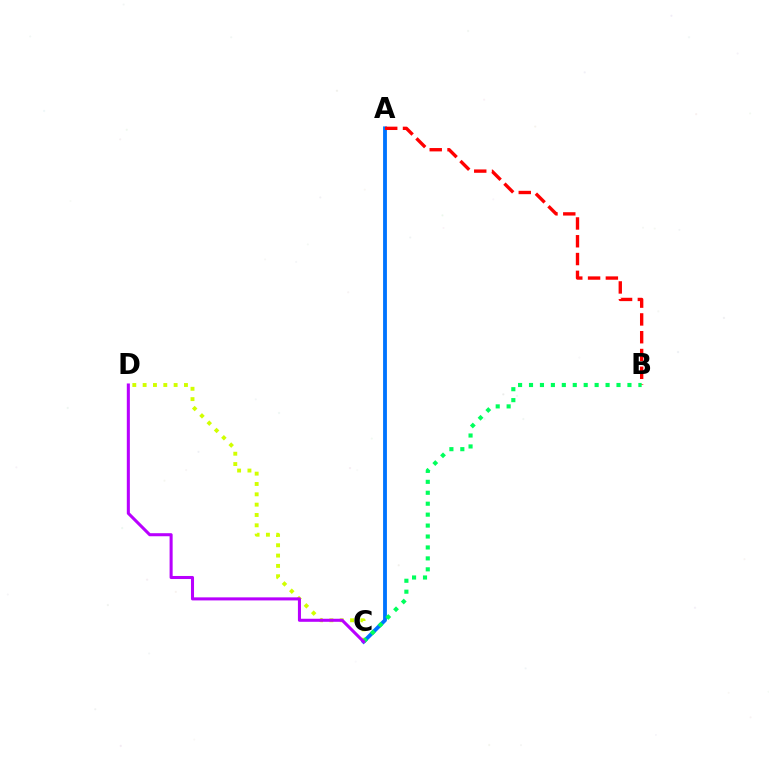{('C', 'D'): [{'color': '#d1ff00', 'line_style': 'dotted', 'thickness': 2.81}, {'color': '#b900ff', 'line_style': 'solid', 'thickness': 2.2}], ('A', 'C'): [{'color': '#0074ff', 'line_style': 'solid', 'thickness': 2.76}], ('A', 'B'): [{'color': '#ff0000', 'line_style': 'dashed', 'thickness': 2.42}], ('B', 'C'): [{'color': '#00ff5c', 'line_style': 'dotted', 'thickness': 2.97}]}